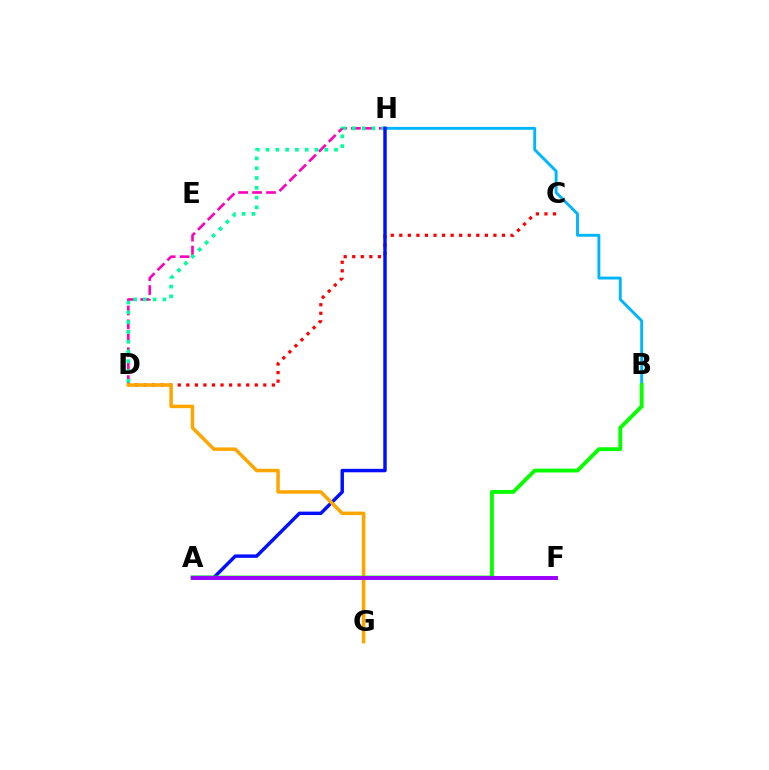{('A', 'F'): [{'color': '#b3ff00', 'line_style': 'dashed', 'thickness': 1.54}, {'color': '#9b00ff', 'line_style': 'solid', 'thickness': 2.82}], ('D', 'H'): [{'color': '#ff00bd', 'line_style': 'dashed', 'thickness': 1.89}, {'color': '#00ff9d', 'line_style': 'dotted', 'thickness': 2.66}], ('C', 'D'): [{'color': '#ff0000', 'line_style': 'dotted', 'thickness': 2.32}], ('B', 'H'): [{'color': '#00b5ff', 'line_style': 'solid', 'thickness': 2.09}], ('A', 'H'): [{'color': '#0010ff', 'line_style': 'solid', 'thickness': 2.48}], ('D', 'G'): [{'color': '#ffa500', 'line_style': 'solid', 'thickness': 2.52}], ('A', 'B'): [{'color': '#08ff00', 'line_style': 'solid', 'thickness': 2.77}]}